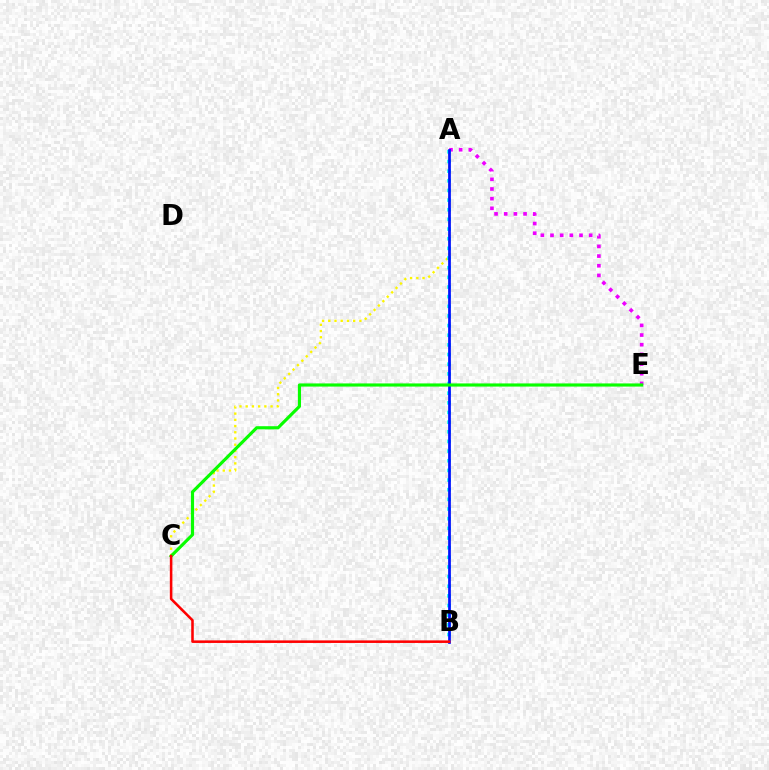{('A', 'E'): [{'color': '#ee00ff', 'line_style': 'dotted', 'thickness': 2.63}], ('A', 'C'): [{'color': '#fcf500', 'line_style': 'dotted', 'thickness': 1.69}], ('A', 'B'): [{'color': '#00fff6', 'line_style': 'dotted', 'thickness': 2.62}, {'color': '#0010ff', 'line_style': 'solid', 'thickness': 1.97}], ('C', 'E'): [{'color': '#08ff00', 'line_style': 'solid', 'thickness': 2.27}], ('B', 'C'): [{'color': '#ff0000', 'line_style': 'solid', 'thickness': 1.84}]}